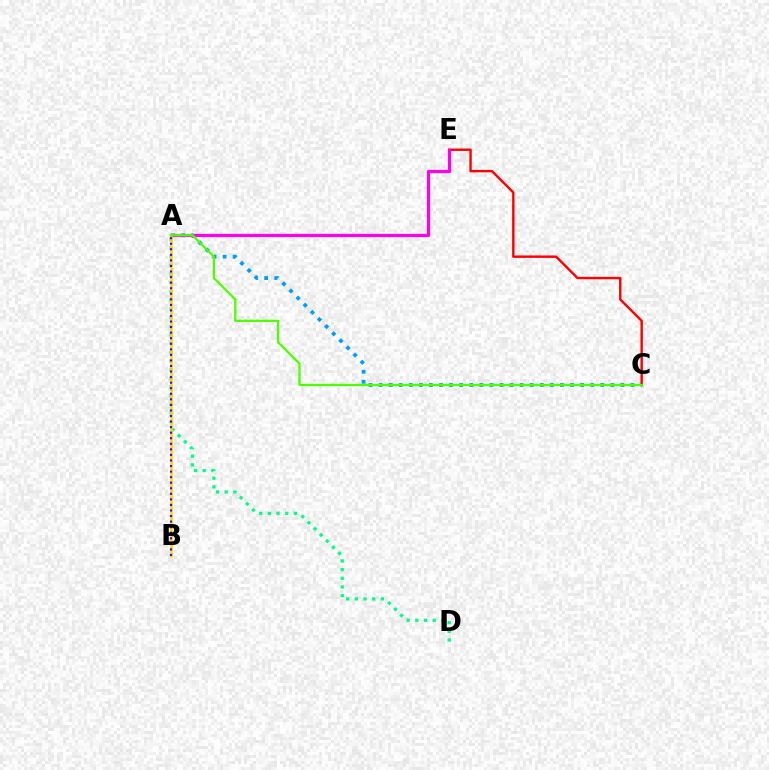{('A', 'C'): [{'color': '#009eff', 'line_style': 'dotted', 'thickness': 2.74}, {'color': '#4fff00', 'line_style': 'solid', 'thickness': 1.63}], ('C', 'E'): [{'color': '#ff0000', 'line_style': 'solid', 'thickness': 1.74}], ('A', 'E'): [{'color': '#ff00ed', 'line_style': 'solid', 'thickness': 2.31}], ('A', 'D'): [{'color': '#00ff86', 'line_style': 'dotted', 'thickness': 2.36}], ('A', 'B'): [{'color': '#ffd500', 'line_style': 'solid', 'thickness': 1.85}, {'color': '#3700ff', 'line_style': 'dotted', 'thickness': 1.51}]}